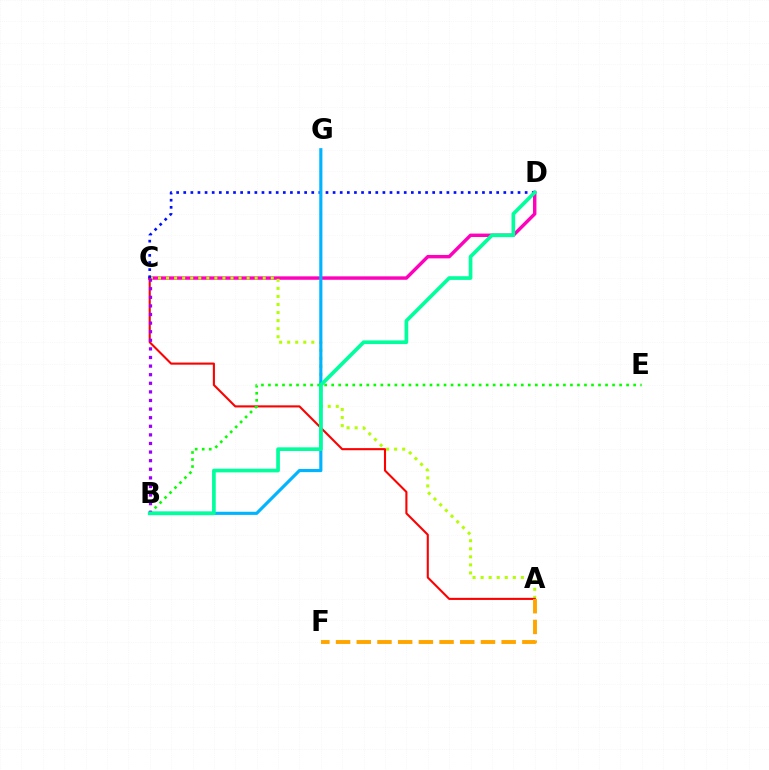{('C', 'D'): [{'color': '#ff00bd', 'line_style': 'solid', 'thickness': 2.46}, {'color': '#0010ff', 'line_style': 'dotted', 'thickness': 1.93}], ('A', 'C'): [{'color': '#b3ff00', 'line_style': 'dotted', 'thickness': 2.19}, {'color': '#ff0000', 'line_style': 'solid', 'thickness': 1.51}], ('A', 'F'): [{'color': '#ffa500', 'line_style': 'dashed', 'thickness': 2.81}], ('B', 'E'): [{'color': '#08ff00', 'line_style': 'dotted', 'thickness': 1.91}], ('B', 'G'): [{'color': '#00b5ff', 'line_style': 'solid', 'thickness': 2.27}], ('B', 'C'): [{'color': '#9b00ff', 'line_style': 'dotted', 'thickness': 2.34}], ('B', 'D'): [{'color': '#00ff9d', 'line_style': 'solid', 'thickness': 2.65}]}